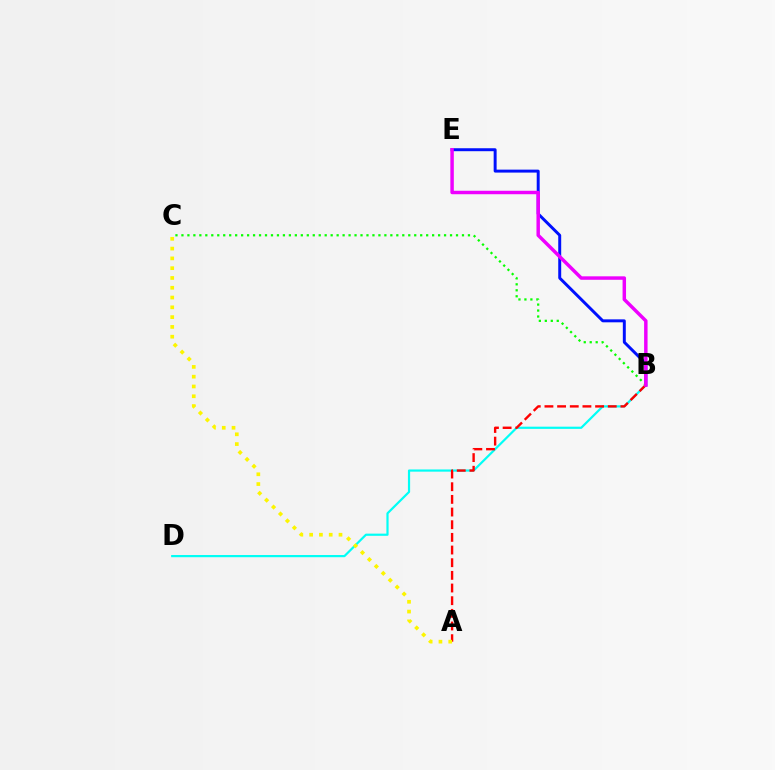{('B', 'D'): [{'color': '#00fff6', 'line_style': 'solid', 'thickness': 1.58}], ('B', 'E'): [{'color': '#0010ff', 'line_style': 'solid', 'thickness': 2.13}, {'color': '#ee00ff', 'line_style': 'solid', 'thickness': 2.49}], ('B', 'C'): [{'color': '#08ff00', 'line_style': 'dotted', 'thickness': 1.62}], ('A', 'B'): [{'color': '#ff0000', 'line_style': 'dashed', 'thickness': 1.72}], ('A', 'C'): [{'color': '#fcf500', 'line_style': 'dotted', 'thickness': 2.66}]}